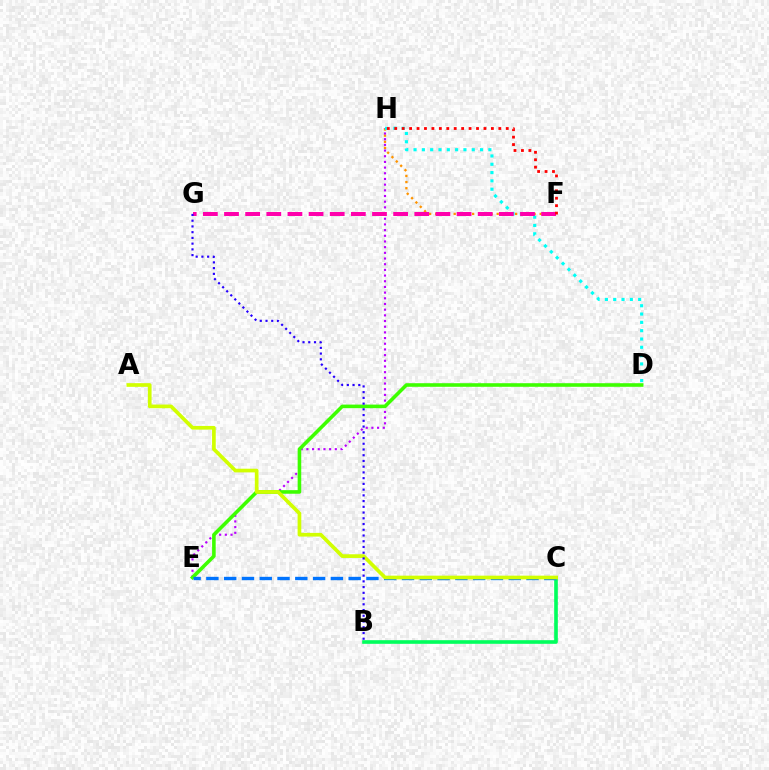{('F', 'H'): [{'color': '#ff9400', 'line_style': 'dotted', 'thickness': 1.67}, {'color': '#ff0000', 'line_style': 'dotted', 'thickness': 2.02}], ('E', 'H'): [{'color': '#b900ff', 'line_style': 'dotted', 'thickness': 1.54}], ('D', 'E'): [{'color': '#3dff00', 'line_style': 'solid', 'thickness': 2.58}], ('D', 'H'): [{'color': '#00fff6', 'line_style': 'dotted', 'thickness': 2.26}], ('B', 'C'): [{'color': '#00ff5c', 'line_style': 'solid', 'thickness': 2.61}], ('F', 'G'): [{'color': '#ff00ac', 'line_style': 'dashed', 'thickness': 2.87}], ('C', 'E'): [{'color': '#0074ff', 'line_style': 'dashed', 'thickness': 2.42}], ('A', 'C'): [{'color': '#d1ff00', 'line_style': 'solid', 'thickness': 2.65}], ('B', 'G'): [{'color': '#2500ff', 'line_style': 'dotted', 'thickness': 1.56}]}